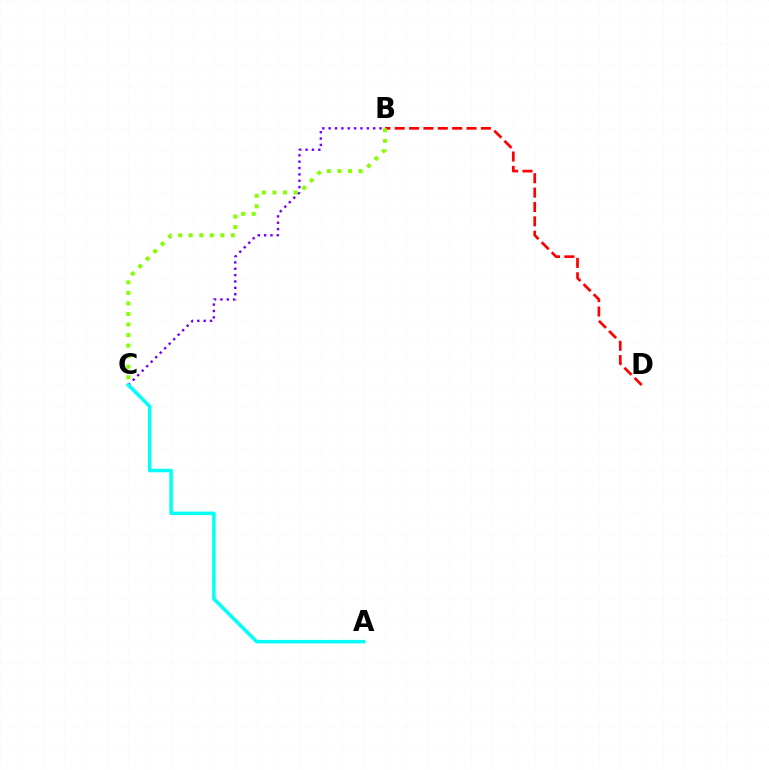{('B', 'C'): [{'color': '#7200ff', 'line_style': 'dotted', 'thickness': 1.73}, {'color': '#84ff00', 'line_style': 'dotted', 'thickness': 2.87}], ('B', 'D'): [{'color': '#ff0000', 'line_style': 'dashed', 'thickness': 1.95}], ('A', 'C'): [{'color': '#00fff6', 'line_style': 'solid', 'thickness': 2.51}]}